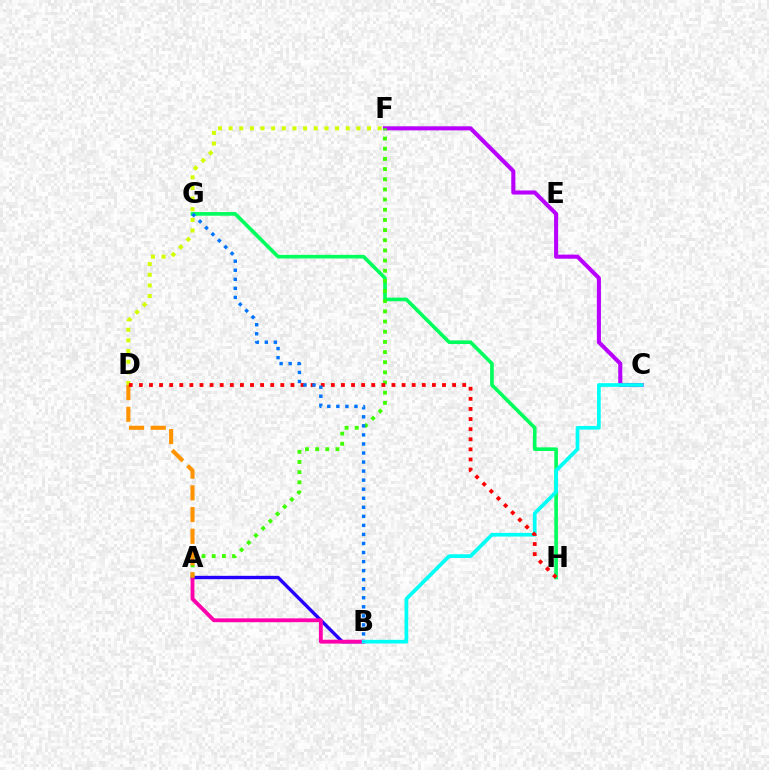{('A', 'B'): [{'color': '#2500ff', 'line_style': 'solid', 'thickness': 2.42}, {'color': '#ff00ac', 'line_style': 'solid', 'thickness': 2.76}], ('D', 'F'): [{'color': '#d1ff00', 'line_style': 'dotted', 'thickness': 2.89}], ('G', 'H'): [{'color': '#00ff5c', 'line_style': 'solid', 'thickness': 2.61}], ('C', 'F'): [{'color': '#b900ff', 'line_style': 'solid', 'thickness': 2.93}], ('B', 'C'): [{'color': '#00fff6', 'line_style': 'solid', 'thickness': 2.66}], ('A', 'F'): [{'color': '#3dff00', 'line_style': 'dotted', 'thickness': 2.76}], ('A', 'D'): [{'color': '#ff9400', 'line_style': 'dashed', 'thickness': 2.95}], ('D', 'H'): [{'color': '#ff0000', 'line_style': 'dotted', 'thickness': 2.75}], ('B', 'G'): [{'color': '#0074ff', 'line_style': 'dotted', 'thickness': 2.46}]}